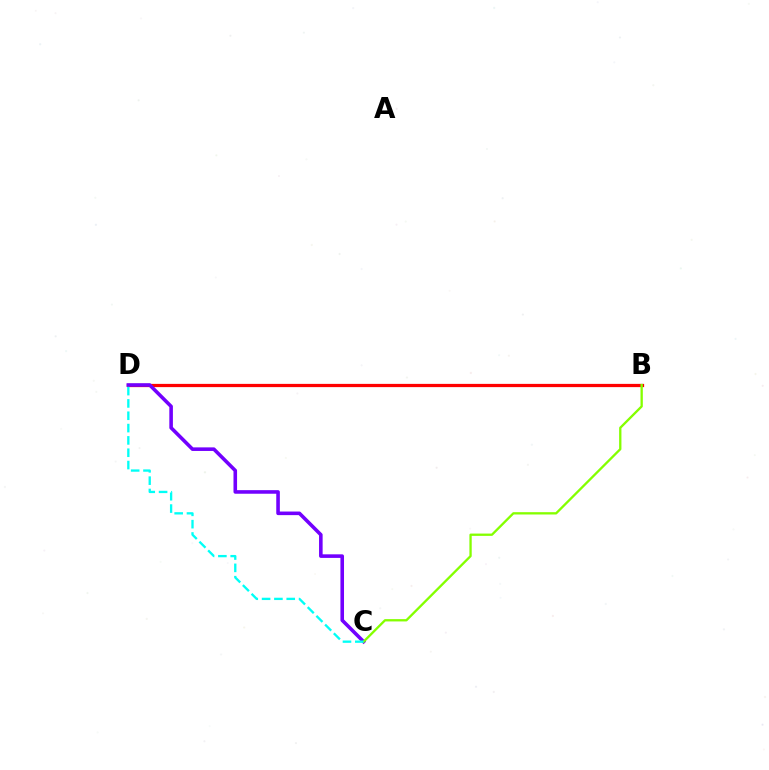{('B', 'D'): [{'color': '#ff0000', 'line_style': 'solid', 'thickness': 2.34}], ('C', 'D'): [{'color': '#7200ff', 'line_style': 'solid', 'thickness': 2.58}, {'color': '#00fff6', 'line_style': 'dashed', 'thickness': 1.67}], ('B', 'C'): [{'color': '#84ff00', 'line_style': 'solid', 'thickness': 1.66}]}